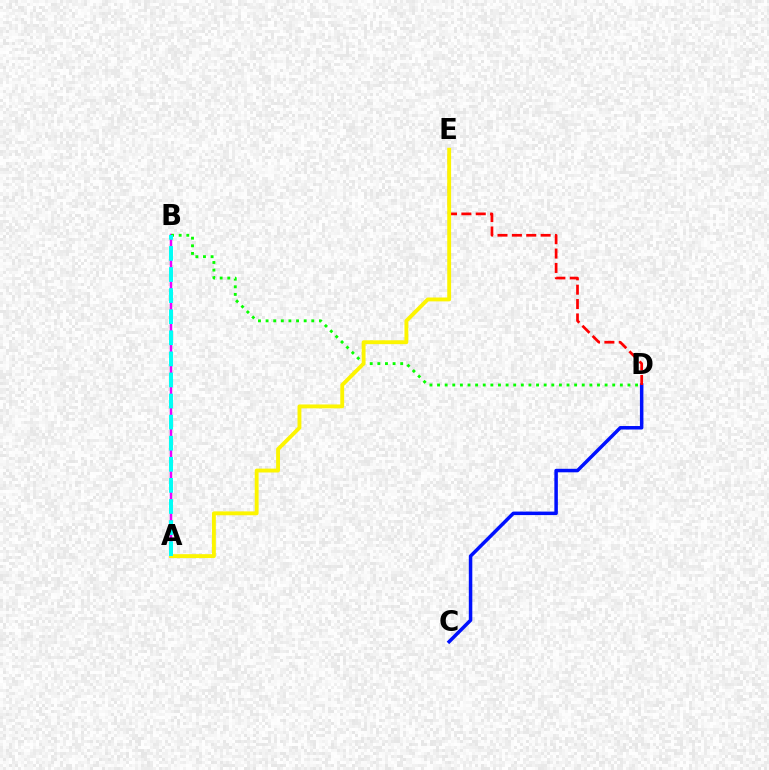{('A', 'B'): [{'color': '#ee00ff', 'line_style': 'solid', 'thickness': 1.78}, {'color': '#00fff6', 'line_style': 'dashed', 'thickness': 2.86}], ('B', 'D'): [{'color': '#08ff00', 'line_style': 'dotted', 'thickness': 2.07}], ('C', 'D'): [{'color': '#0010ff', 'line_style': 'solid', 'thickness': 2.52}], ('D', 'E'): [{'color': '#ff0000', 'line_style': 'dashed', 'thickness': 1.95}], ('A', 'E'): [{'color': '#fcf500', 'line_style': 'solid', 'thickness': 2.78}]}